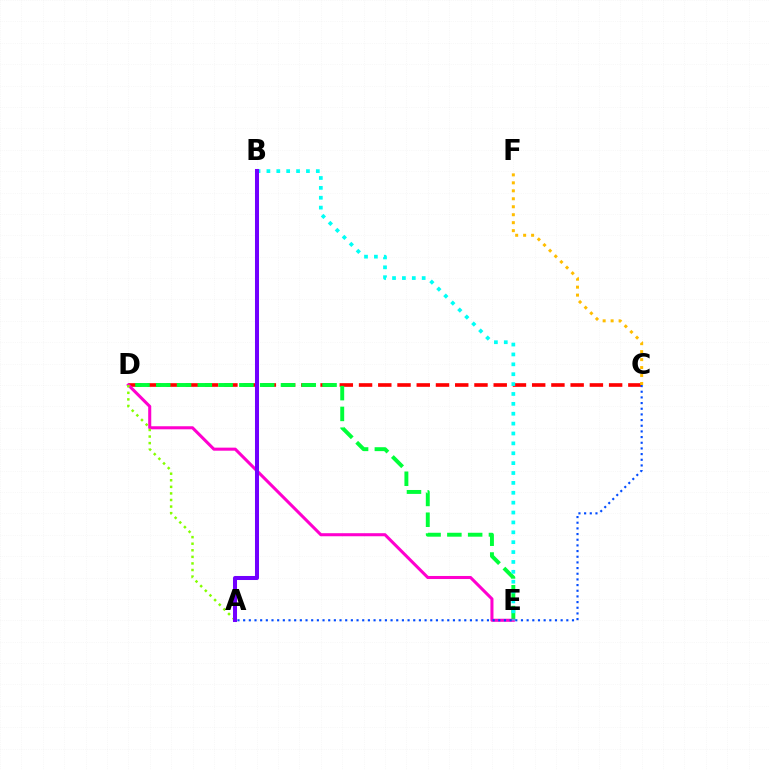{('C', 'D'): [{'color': '#ff0000', 'line_style': 'dashed', 'thickness': 2.61}], ('D', 'E'): [{'color': '#00ff39', 'line_style': 'dashed', 'thickness': 2.82}, {'color': '#ff00cf', 'line_style': 'solid', 'thickness': 2.2}], ('A', 'D'): [{'color': '#84ff00', 'line_style': 'dotted', 'thickness': 1.79}], ('B', 'E'): [{'color': '#00fff6', 'line_style': 'dotted', 'thickness': 2.68}], ('C', 'F'): [{'color': '#ffbd00', 'line_style': 'dotted', 'thickness': 2.16}], ('A', 'C'): [{'color': '#004bff', 'line_style': 'dotted', 'thickness': 1.54}], ('A', 'B'): [{'color': '#7200ff', 'line_style': 'solid', 'thickness': 2.91}]}